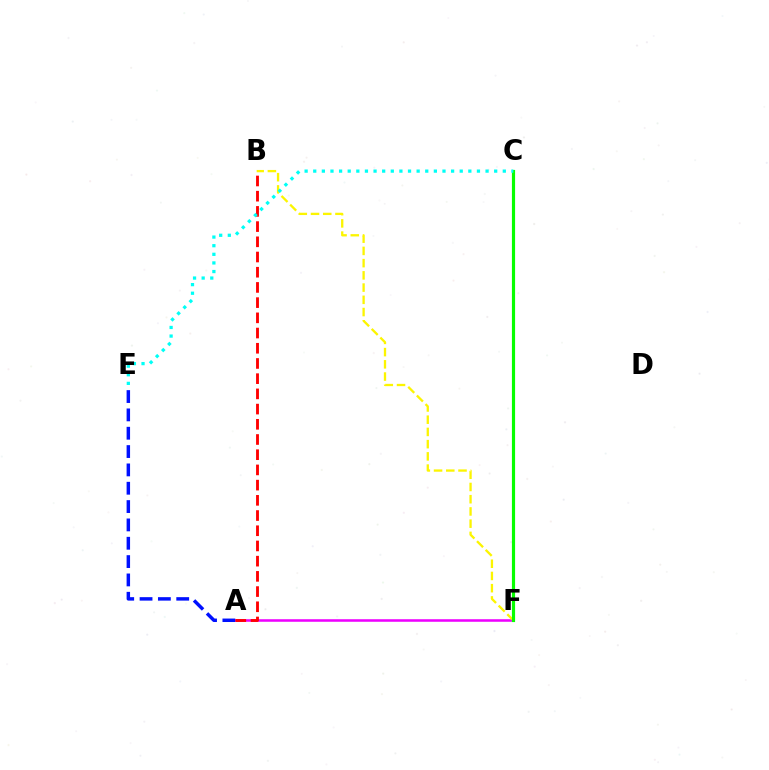{('A', 'F'): [{'color': '#ee00ff', 'line_style': 'solid', 'thickness': 1.84}], ('A', 'E'): [{'color': '#0010ff', 'line_style': 'dashed', 'thickness': 2.49}], ('B', 'F'): [{'color': '#fcf500', 'line_style': 'dashed', 'thickness': 1.66}], ('C', 'F'): [{'color': '#08ff00', 'line_style': 'solid', 'thickness': 2.29}], ('A', 'B'): [{'color': '#ff0000', 'line_style': 'dashed', 'thickness': 2.07}], ('C', 'E'): [{'color': '#00fff6', 'line_style': 'dotted', 'thickness': 2.34}]}